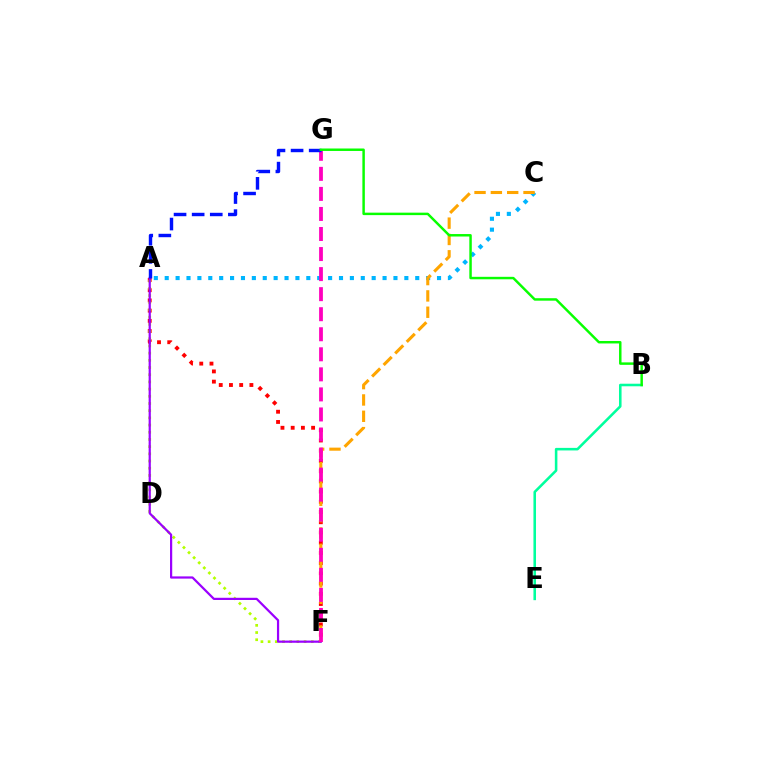{('A', 'C'): [{'color': '#00b5ff', 'line_style': 'dotted', 'thickness': 2.96}], ('A', 'F'): [{'color': '#ff0000', 'line_style': 'dotted', 'thickness': 2.78}, {'color': '#b3ff00', 'line_style': 'dotted', 'thickness': 1.95}, {'color': '#9b00ff', 'line_style': 'solid', 'thickness': 1.6}], ('C', 'F'): [{'color': '#ffa500', 'line_style': 'dashed', 'thickness': 2.22}], ('B', 'E'): [{'color': '#00ff9d', 'line_style': 'solid', 'thickness': 1.84}], ('F', 'G'): [{'color': '#ff00bd', 'line_style': 'dashed', 'thickness': 2.72}], ('A', 'G'): [{'color': '#0010ff', 'line_style': 'dashed', 'thickness': 2.46}], ('B', 'G'): [{'color': '#08ff00', 'line_style': 'solid', 'thickness': 1.77}]}